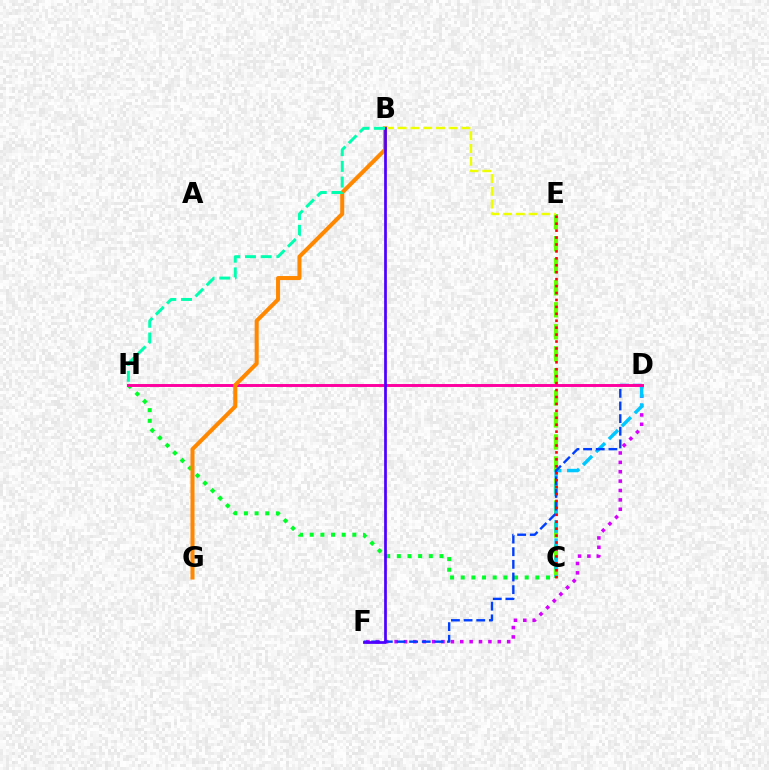{('C', 'E'): [{'color': '#66ff00', 'line_style': 'dashed', 'thickness': 2.99}, {'color': '#ff0000', 'line_style': 'dotted', 'thickness': 1.88}], ('D', 'F'): [{'color': '#d600ff', 'line_style': 'dotted', 'thickness': 2.55}, {'color': '#003fff', 'line_style': 'dashed', 'thickness': 1.72}], ('B', 'E'): [{'color': '#eeff00', 'line_style': 'dashed', 'thickness': 1.73}], ('C', 'H'): [{'color': '#00ff27', 'line_style': 'dotted', 'thickness': 2.9}], ('C', 'D'): [{'color': '#00c7ff', 'line_style': 'dashed', 'thickness': 2.49}], ('D', 'H'): [{'color': '#ff00a0', 'line_style': 'solid', 'thickness': 2.11}], ('B', 'G'): [{'color': '#ff8800', 'line_style': 'solid', 'thickness': 2.91}], ('B', 'F'): [{'color': '#4f00ff', 'line_style': 'solid', 'thickness': 1.97}], ('B', 'H'): [{'color': '#00ffaf', 'line_style': 'dashed', 'thickness': 2.13}]}